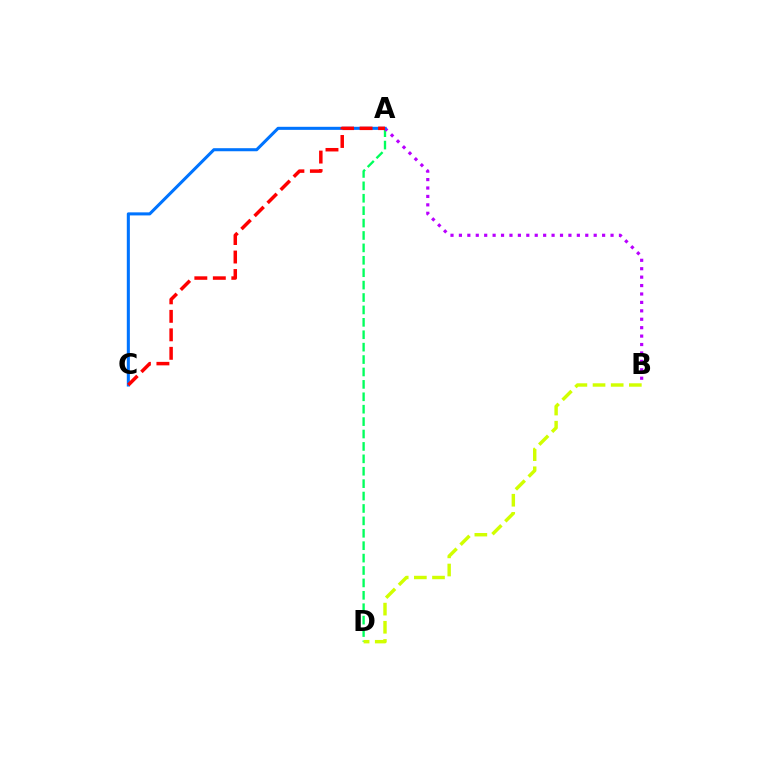{('A', 'D'): [{'color': '#00ff5c', 'line_style': 'dashed', 'thickness': 1.69}], ('A', 'B'): [{'color': '#b900ff', 'line_style': 'dotted', 'thickness': 2.29}], ('A', 'C'): [{'color': '#0074ff', 'line_style': 'solid', 'thickness': 2.2}, {'color': '#ff0000', 'line_style': 'dashed', 'thickness': 2.51}], ('B', 'D'): [{'color': '#d1ff00', 'line_style': 'dashed', 'thickness': 2.47}]}